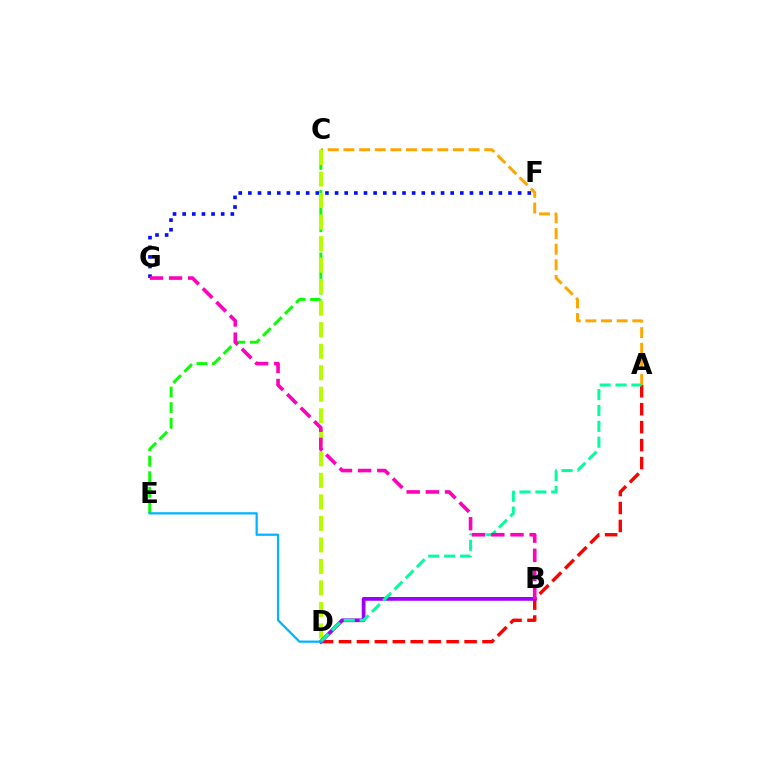{('A', 'C'): [{'color': '#ffa500', 'line_style': 'dashed', 'thickness': 2.13}], ('C', 'E'): [{'color': '#08ff00', 'line_style': 'dashed', 'thickness': 2.12}], ('F', 'G'): [{'color': '#0010ff', 'line_style': 'dotted', 'thickness': 2.62}], ('A', 'D'): [{'color': '#ff0000', 'line_style': 'dashed', 'thickness': 2.44}, {'color': '#00ff9d', 'line_style': 'dashed', 'thickness': 2.16}], ('C', 'D'): [{'color': '#b3ff00', 'line_style': 'dashed', 'thickness': 2.92}], ('B', 'D'): [{'color': '#9b00ff', 'line_style': 'solid', 'thickness': 2.7}], ('B', 'G'): [{'color': '#ff00bd', 'line_style': 'dashed', 'thickness': 2.6}], ('D', 'E'): [{'color': '#00b5ff', 'line_style': 'solid', 'thickness': 1.62}]}